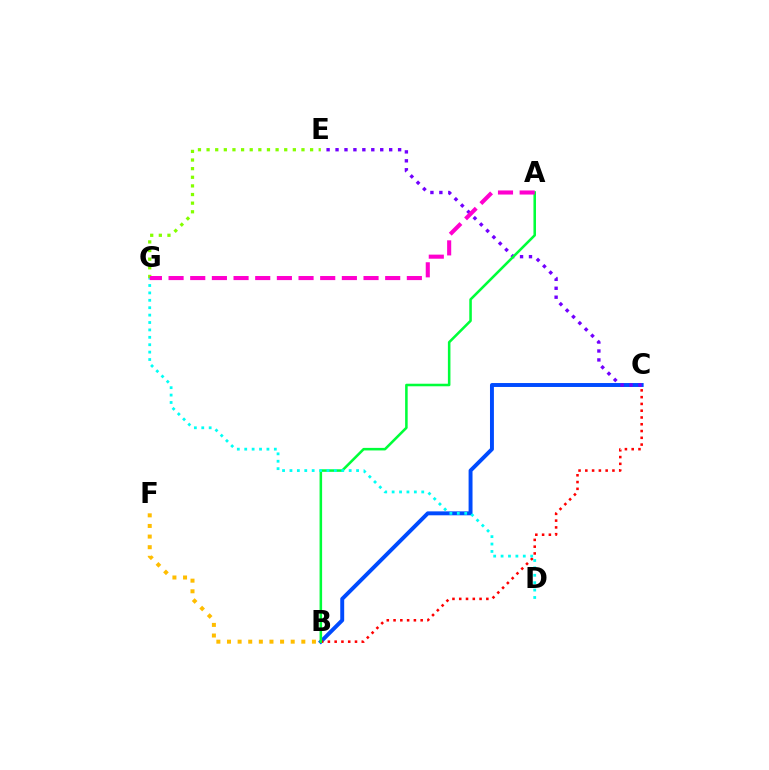{('B', 'C'): [{'color': '#004bff', 'line_style': 'solid', 'thickness': 2.83}, {'color': '#ff0000', 'line_style': 'dotted', 'thickness': 1.84}], ('C', 'E'): [{'color': '#7200ff', 'line_style': 'dotted', 'thickness': 2.43}], ('E', 'G'): [{'color': '#84ff00', 'line_style': 'dotted', 'thickness': 2.34}], ('A', 'B'): [{'color': '#00ff39', 'line_style': 'solid', 'thickness': 1.83}], ('D', 'G'): [{'color': '#00fff6', 'line_style': 'dotted', 'thickness': 2.01}], ('A', 'G'): [{'color': '#ff00cf', 'line_style': 'dashed', 'thickness': 2.94}], ('B', 'F'): [{'color': '#ffbd00', 'line_style': 'dotted', 'thickness': 2.89}]}